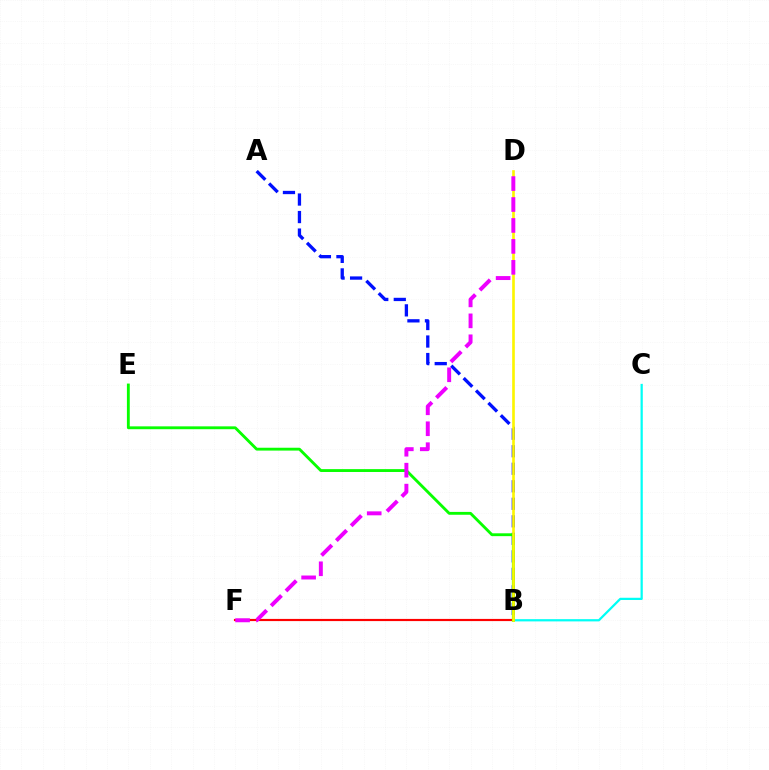{('B', 'C'): [{'color': '#00fff6', 'line_style': 'solid', 'thickness': 1.61}], ('A', 'B'): [{'color': '#0010ff', 'line_style': 'dashed', 'thickness': 2.38}], ('B', 'F'): [{'color': '#ff0000', 'line_style': 'solid', 'thickness': 1.57}], ('B', 'E'): [{'color': '#08ff00', 'line_style': 'solid', 'thickness': 2.05}], ('B', 'D'): [{'color': '#fcf500', 'line_style': 'solid', 'thickness': 1.91}], ('D', 'F'): [{'color': '#ee00ff', 'line_style': 'dashed', 'thickness': 2.84}]}